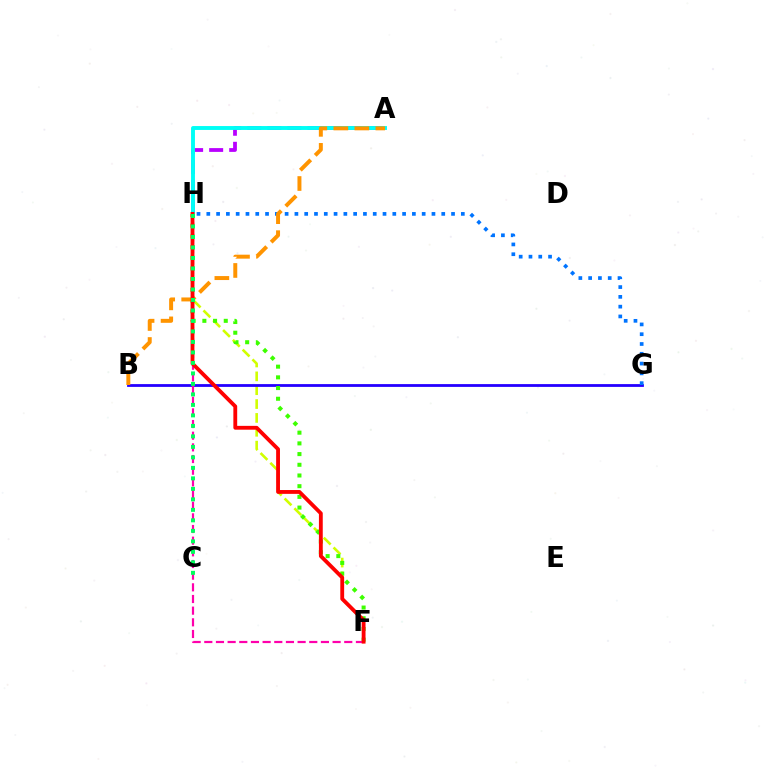{('A', 'H'): [{'color': '#b900ff', 'line_style': 'dashed', 'thickness': 2.72}, {'color': '#00fff6', 'line_style': 'solid', 'thickness': 2.81}], ('F', 'H'): [{'color': '#d1ff00', 'line_style': 'dashed', 'thickness': 1.88}, {'color': '#3dff00', 'line_style': 'dotted', 'thickness': 2.91}, {'color': '#ff00ac', 'line_style': 'dashed', 'thickness': 1.58}, {'color': '#ff0000', 'line_style': 'solid', 'thickness': 2.76}], ('B', 'G'): [{'color': '#2500ff', 'line_style': 'solid', 'thickness': 2.01}], ('G', 'H'): [{'color': '#0074ff', 'line_style': 'dotted', 'thickness': 2.66}], ('A', 'B'): [{'color': '#ff9400', 'line_style': 'dashed', 'thickness': 2.85}], ('C', 'H'): [{'color': '#00ff5c', 'line_style': 'dotted', 'thickness': 2.85}]}